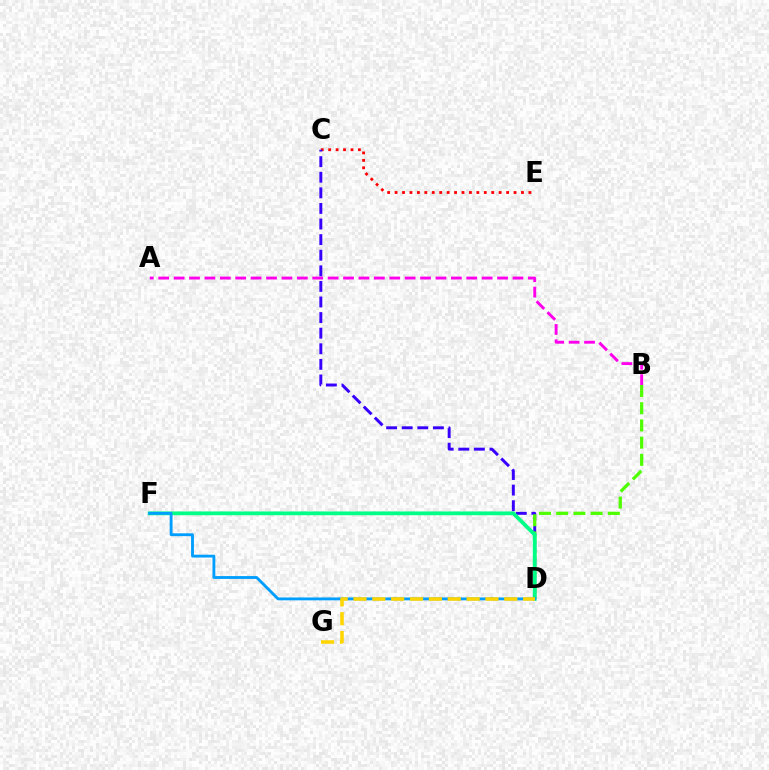{('C', 'E'): [{'color': '#ff0000', 'line_style': 'dotted', 'thickness': 2.02}], ('A', 'B'): [{'color': '#ff00ed', 'line_style': 'dashed', 'thickness': 2.09}], ('C', 'D'): [{'color': '#3700ff', 'line_style': 'dashed', 'thickness': 2.12}], ('B', 'D'): [{'color': '#4fff00', 'line_style': 'dashed', 'thickness': 2.34}], ('D', 'F'): [{'color': '#00ff86', 'line_style': 'solid', 'thickness': 2.72}, {'color': '#009eff', 'line_style': 'solid', 'thickness': 2.06}], ('D', 'G'): [{'color': '#ffd500', 'line_style': 'dashed', 'thickness': 2.56}]}